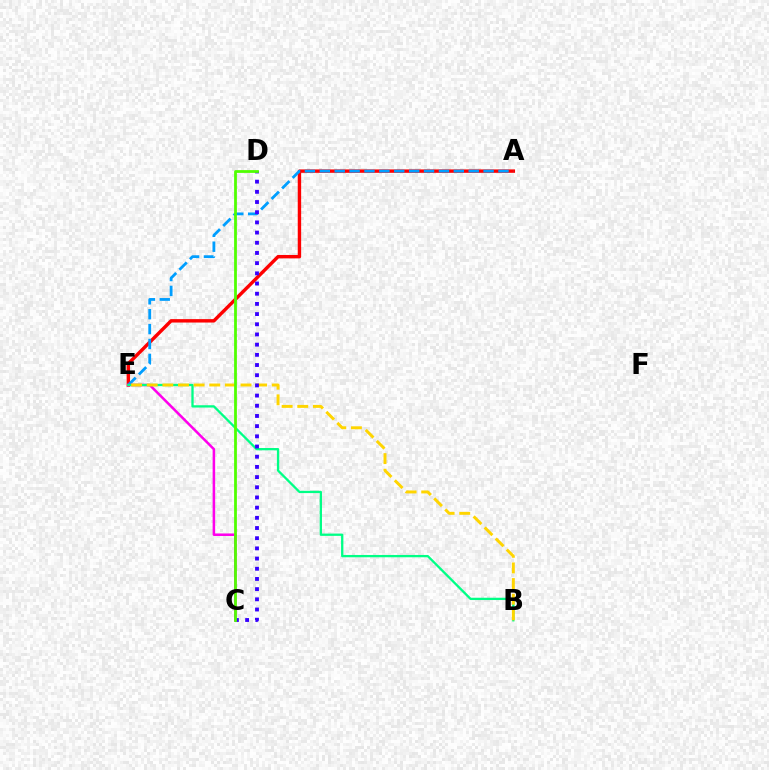{('A', 'E'): [{'color': '#ff0000', 'line_style': 'solid', 'thickness': 2.45}, {'color': '#009eff', 'line_style': 'dashed', 'thickness': 2.02}], ('C', 'E'): [{'color': '#ff00ed', 'line_style': 'solid', 'thickness': 1.82}], ('B', 'E'): [{'color': '#00ff86', 'line_style': 'solid', 'thickness': 1.66}, {'color': '#ffd500', 'line_style': 'dashed', 'thickness': 2.12}], ('C', 'D'): [{'color': '#3700ff', 'line_style': 'dotted', 'thickness': 2.77}, {'color': '#4fff00', 'line_style': 'solid', 'thickness': 2.0}]}